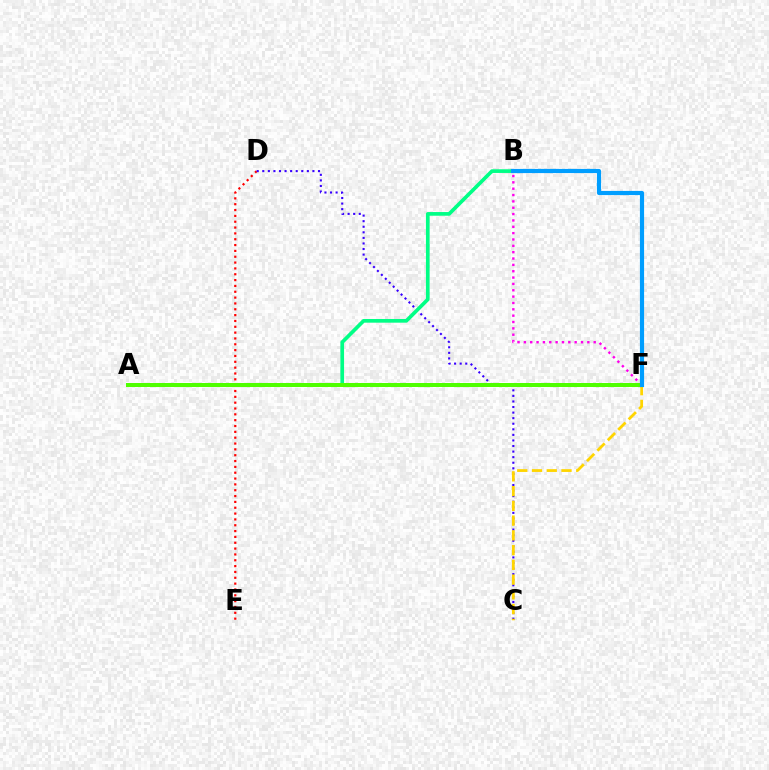{('D', 'E'): [{'color': '#ff0000', 'line_style': 'dotted', 'thickness': 1.59}], ('B', 'F'): [{'color': '#ff00ed', 'line_style': 'dotted', 'thickness': 1.72}, {'color': '#009eff', 'line_style': 'solid', 'thickness': 3.0}], ('C', 'D'): [{'color': '#3700ff', 'line_style': 'dotted', 'thickness': 1.51}], ('A', 'B'): [{'color': '#00ff86', 'line_style': 'solid', 'thickness': 2.65}], ('A', 'F'): [{'color': '#4fff00', 'line_style': 'solid', 'thickness': 2.88}], ('C', 'F'): [{'color': '#ffd500', 'line_style': 'dashed', 'thickness': 2.0}]}